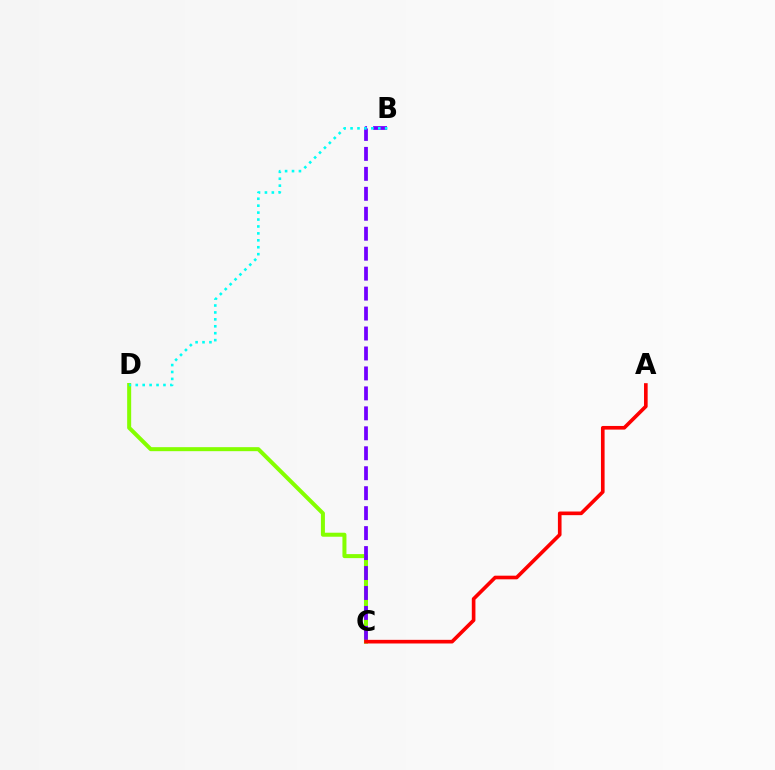{('C', 'D'): [{'color': '#84ff00', 'line_style': 'solid', 'thickness': 2.89}], ('B', 'C'): [{'color': '#7200ff', 'line_style': 'dashed', 'thickness': 2.71}], ('A', 'C'): [{'color': '#ff0000', 'line_style': 'solid', 'thickness': 2.62}], ('B', 'D'): [{'color': '#00fff6', 'line_style': 'dotted', 'thickness': 1.88}]}